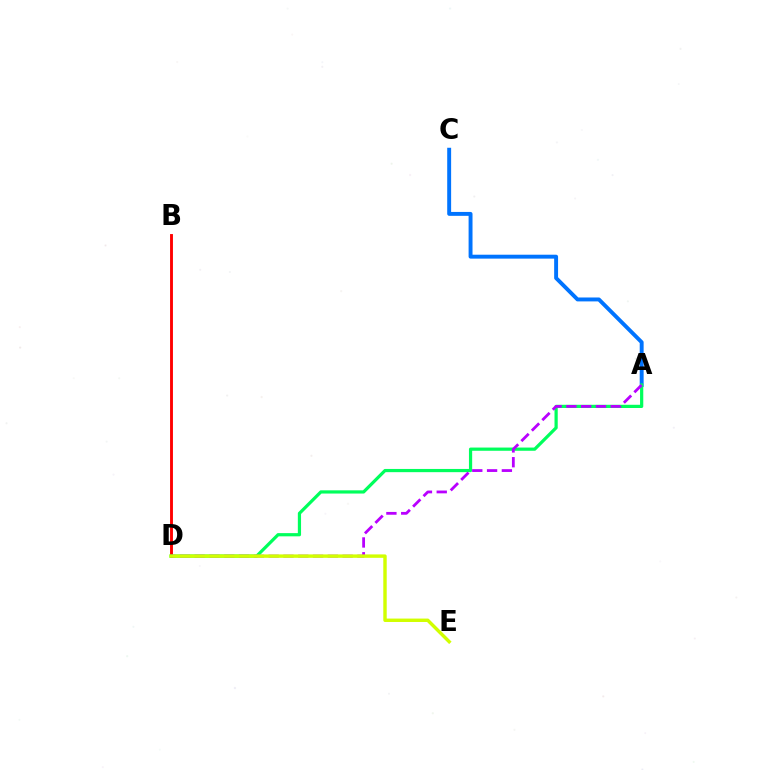{('B', 'D'): [{'color': '#ff0000', 'line_style': 'solid', 'thickness': 2.08}], ('A', 'C'): [{'color': '#0074ff', 'line_style': 'solid', 'thickness': 2.82}], ('A', 'D'): [{'color': '#00ff5c', 'line_style': 'solid', 'thickness': 2.31}, {'color': '#b900ff', 'line_style': 'dashed', 'thickness': 2.01}], ('D', 'E'): [{'color': '#d1ff00', 'line_style': 'solid', 'thickness': 2.46}]}